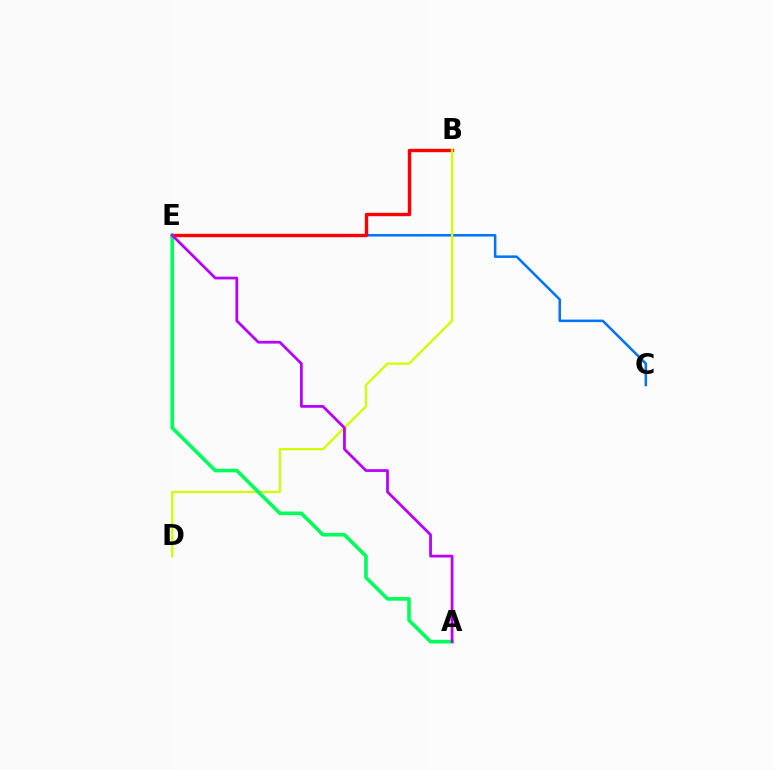{('C', 'E'): [{'color': '#0074ff', 'line_style': 'solid', 'thickness': 1.82}], ('B', 'E'): [{'color': '#ff0000', 'line_style': 'solid', 'thickness': 2.44}], ('B', 'D'): [{'color': '#d1ff00', 'line_style': 'solid', 'thickness': 1.65}], ('A', 'E'): [{'color': '#00ff5c', 'line_style': 'solid', 'thickness': 2.6}, {'color': '#b900ff', 'line_style': 'solid', 'thickness': 1.98}]}